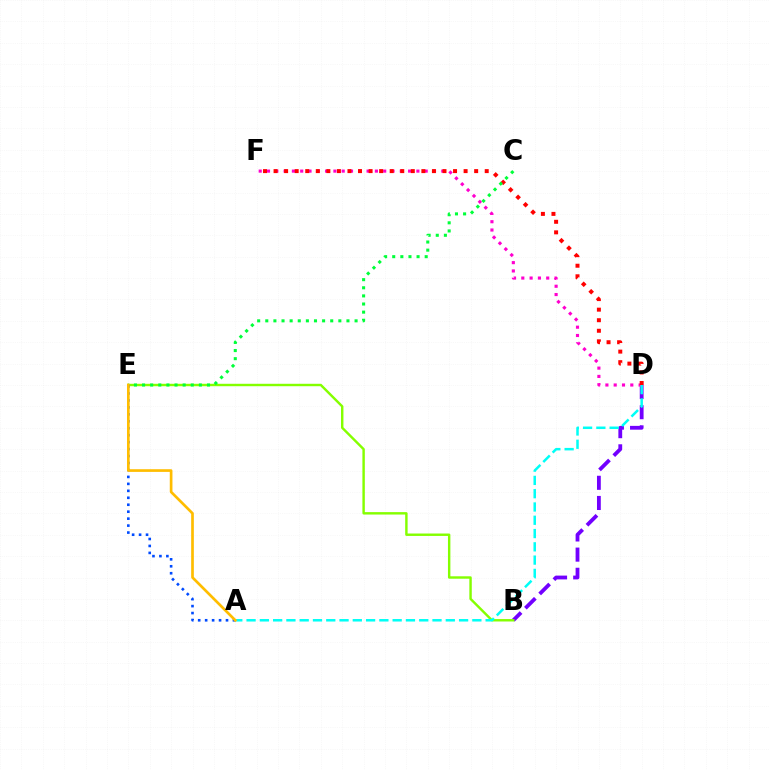{('B', 'D'): [{'color': '#7200ff', 'line_style': 'dashed', 'thickness': 2.74}], ('B', 'E'): [{'color': '#84ff00', 'line_style': 'solid', 'thickness': 1.74}], ('D', 'F'): [{'color': '#ff00cf', 'line_style': 'dotted', 'thickness': 2.25}, {'color': '#ff0000', 'line_style': 'dotted', 'thickness': 2.87}], ('A', 'D'): [{'color': '#00fff6', 'line_style': 'dashed', 'thickness': 1.8}], ('C', 'E'): [{'color': '#00ff39', 'line_style': 'dotted', 'thickness': 2.21}], ('A', 'E'): [{'color': '#004bff', 'line_style': 'dotted', 'thickness': 1.89}, {'color': '#ffbd00', 'line_style': 'solid', 'thickness': 1.93}]}